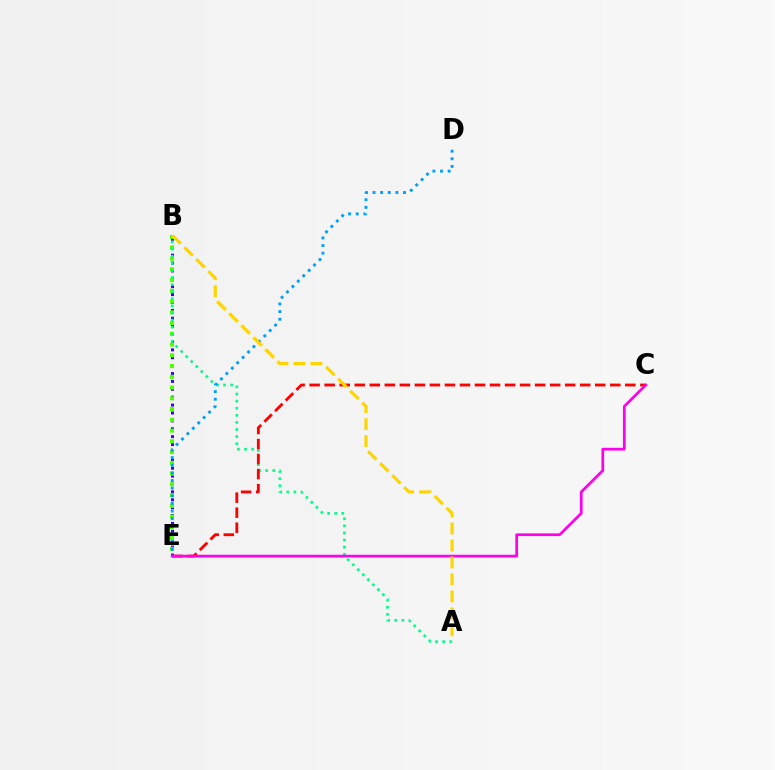{('B', 'E'): [{'color': '#3700ff', 'line_style': 'dotted', 'thickness': 2.14}, {'color': '#4fff00', 'line_style': 'dotted', 'thickness': 2.92}], ('A', 'B'): [{'color': '#00ff86', 'line_style': 'dotted', 'thickness': 1.93}, {'color': '#ffd500', 'line_style': 'dashed', 'thickness': 2.31}], ('C', 'E'): [{'color': '#ff0000', 'line_style': 'dashed', 'thickness': 2.04}, {'color': '#ff00ed', 'line_style': 'solid', 'thickness': 1.95}], ('D', 'E'): [{'color': '#009eff', 'line_style': 'dotted', 'thickness': 2.07}]}